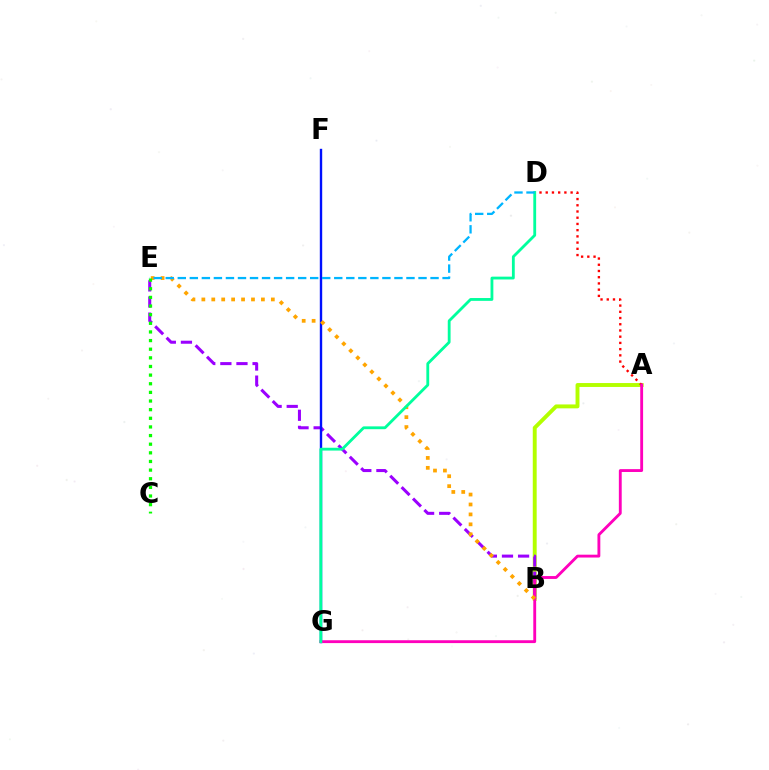{('A', 'B'): [{'color': '#b3ff00', 'line_style': 'solid', 'thickness': 2.81}], ('A', 'D'): [{'color': '#ff0000', 'line_style': 'dotted', 'thickness': 1.69}], ('B', 'E'): [{'color': '#9b00ff', 'line_style': 'dashed', 'thickness': 2.19}, {'color': '#ffa500', 'line_style': 'dotted', 'thickness': 2.7}], ('F', 'G'): [{'color': '#0010ff', 'line_style': 'solid', 'thickness': 1.72}], ('A', 'G'): [{'color': '#ff00bd', 'line_style': 'solid', 'thickness': 2.06}], ('C', 'E'): [{'color': '#08ff00', 'line_style': 'dotted', 'thickness': 2.35}], ('D', 'G'): [{'color': '#00ff9d', 'line_style': 'solid', 'thickness': 2.03}], ('D', 'E'): [{'color': '#00b5ff', 'line_style': 'dashed', 'thickness': 1.64}]}